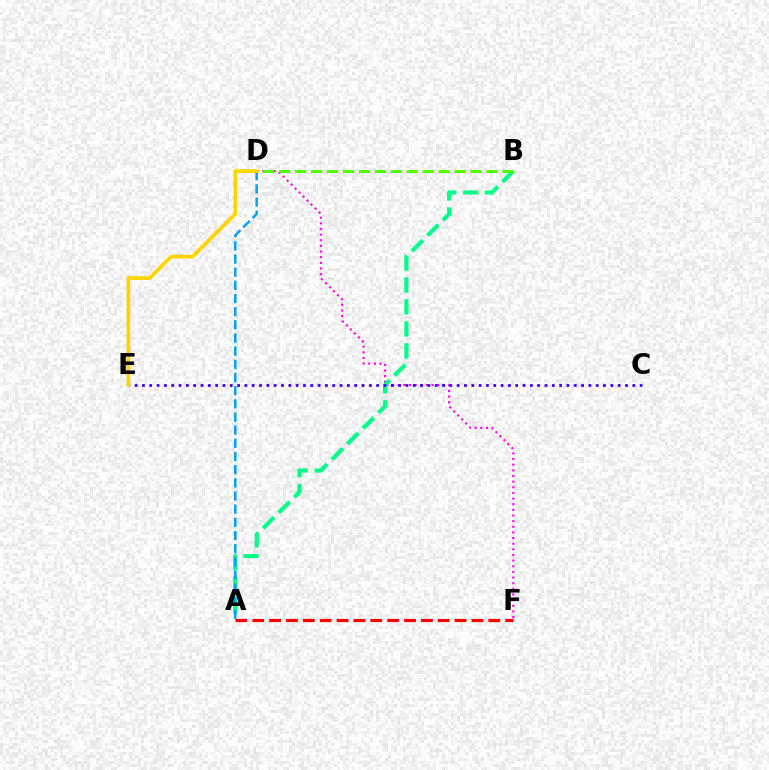{('D', 'F'): [{'color': '#ff00ed', 'line_style': 'dotted', 'thickness': 1.53}], ('A', 'B'): [{'color': '#00ff86', 'line_style': 'dashed', 'thickness': 2.98}], ('A', 'F'): [{'color': '#ff0000', 'line_style': 'dashed', 'thickness': 2.29}], ('B', 'D'): [{'color': '#4fff00', 'line_style': 'dashed', 'thickness': 2.17}], ('C', 'E'): [{'color': '#3700ff', 'line_style': 'dotted', 'thickness': 1.99}], ('A', 'D'): [{'color': '#009eff', 'line_style': 'dashed', 'thickness': 1.79}], ('D', 'E'): [{'color': '#ffd500', 'line_style': 'solid', 'thickness': 2.67}]}